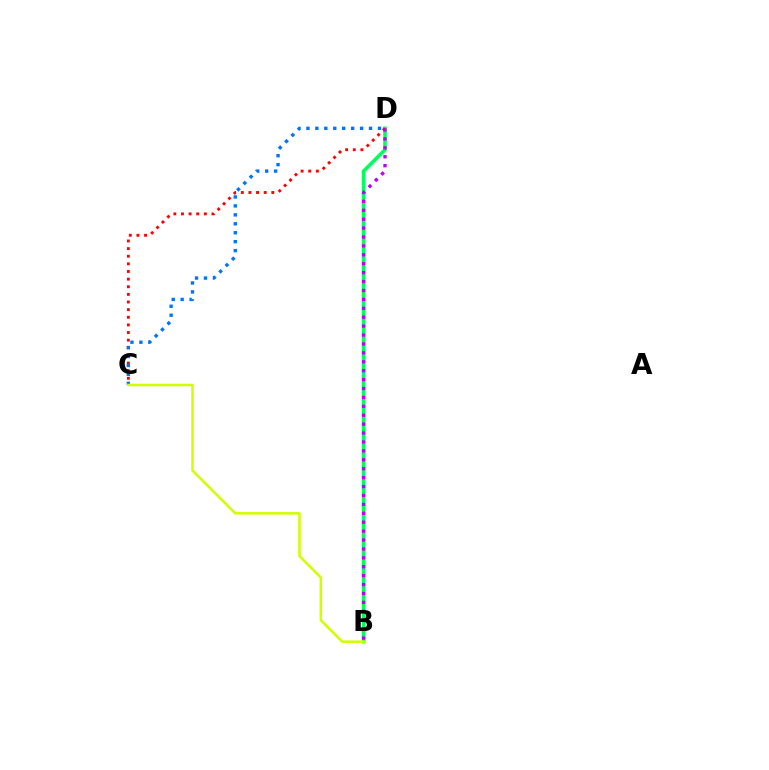{('B', 'D'): [{'color': '#00ff5c', 'line_style': 'solid', 'thickness': 2.59}, {'color': '#b900ff', 'line_style': 'dotted', 'thickness': 2.42}], ('C', 'D'): [{'color': '#ff0000', 'line_style': 'dotted', 'thickness': 2.07}, {'color': '#0074ff', 'line_style': 'dotted', 'thickness': 2.43}], ('B', 'C'): [{'color': '#d1ff00', 'line_style': 'solid', 'thickness': 1.83}]}